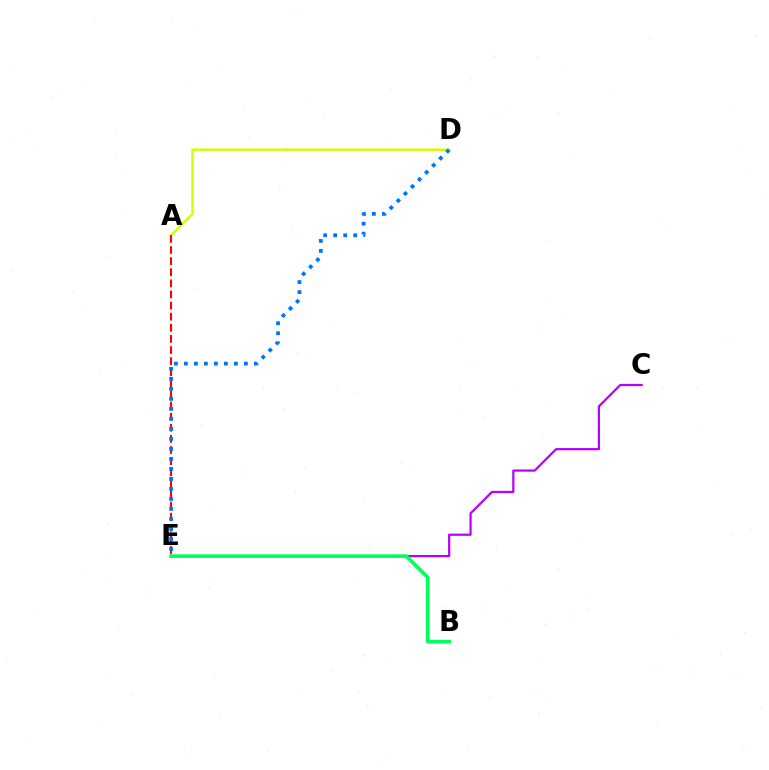{('A', 'D'): [{'color': '#d1ff00', 'line_style': 'solid', 'thickness': 1.78}], ('C', 'E'): [{'color': '#b900ff', 'line_style': 'solid', 'thickness': 1.61}], ('A', 'E'): [{'color': '#ff0000', 'line_style': 'dashed', 'thickness': 1.51}], ('B', 'E'): [{'color': '#00ff5c', 'line_style': 'solid', 'thickness': 2.59}], ('D', 'E'): [{'color': '#0074ff', 'line_style': 'dotted', 'thickness': 2.72}]}